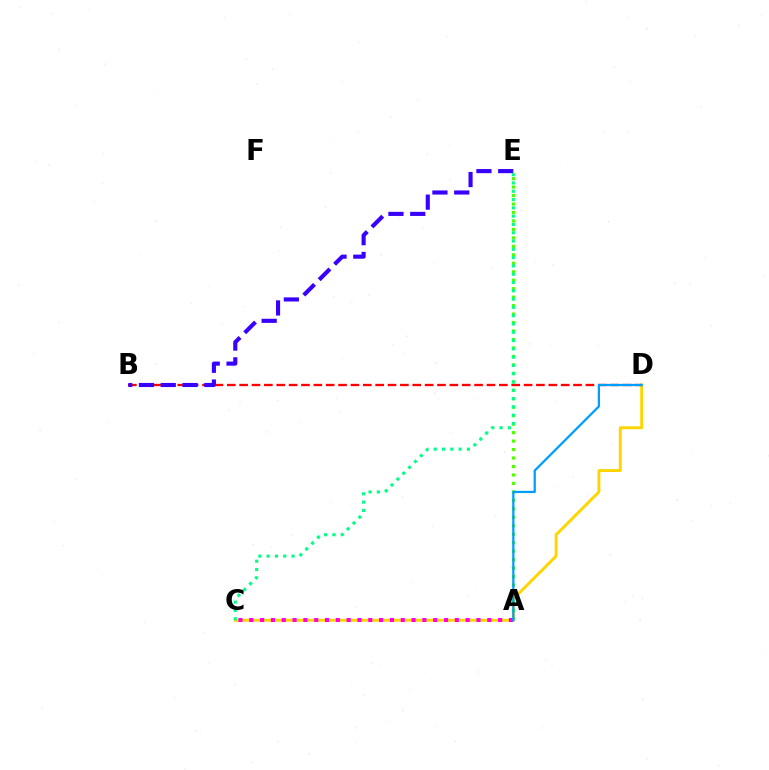{('C', 'D'): [{'color': '#ffd500', 'line_style': 'solid', 'thickness': 2.1}], ('B', 'D'): [{'color': '#ff0000', 'line_style': 'dashed', 'thickness': 1.68}], ('B', 'E'): [{'color': '#3700ff', 'line_style': 'dashed', 'thickness': 2.96}], ('A', 'E'): [{'color': '#4fff00', 'line_style': 'dotted', 'thickness': 2.3}], ('A', 'C'): [{'color': '#ff00ed', 'line_style': 'dotted', 'thickness': 2.94}], ('C', 'E'): [{'color': '#00ff86', 'line_style': 'dotted', 'thickness': 2.25}], ('A', 'D'): [{'color': '#009eff', 'line_style': 'solid', 'thickness': 1.62}]}